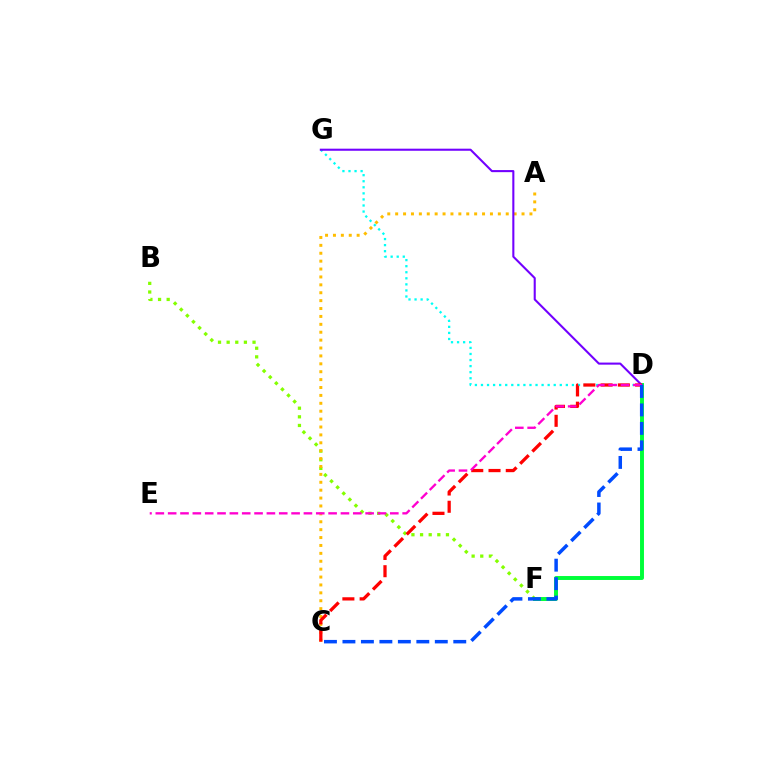{('B', 'F'): [{'color': '#84ff00', 'line_style': 'dotted', 'thickness': 2.35}], ('A', 'C'): [{'color': '#ffbd00', 'line_style': 'dotted', 'thickness': 2.15}], ('D', 'F'): [{'color': '#00ff39', 'line_style': 'solid', 'thickness': 2.84}], ('D', 'G'): [{'color': '#00fff6', 'line_style': 'dotted', 'thickness': 1.65}, {'color': '#7200ff', 'line_style': 'solid', 'thickness': 1.5}], ('C', 'D'): [{'color': '#ff0000', 'line_style': 'dashed', 'thickness': 2.34}, {'color': '#004bff', 'line_style': 'dashed', 'thickness': 2.51}], ('D', 'E'): [{'color': '#ff00cf', 'line_style': 'dashed', 'thickness': 1.68}]}